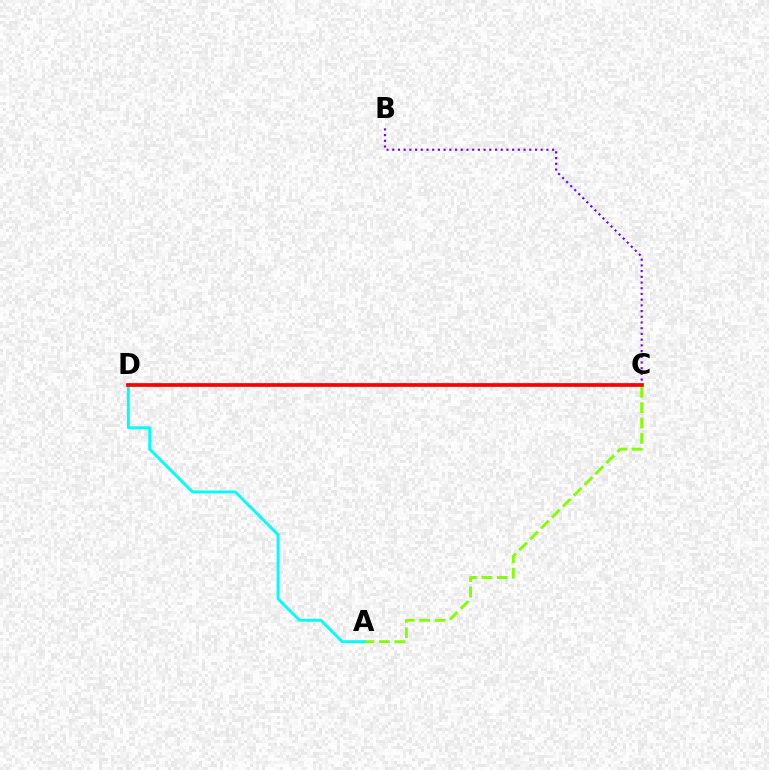{('B', 'C'): [{'color': '#7200ff', 'line_style': 'dotted', 'thickness': 1.55}], ('A', 'C'): [{'color': '#84ff00', 'line_style': 'dashed', 'thickness': 2.09}], ('A', 'D'): [{'color': '#00fff6', 'line_style': 'solid', 'thickness': 2.09}], ('C', 'D'): [{'color': '#ff0000', 'line_style': 'solid', 'thickness': 2.68}]}